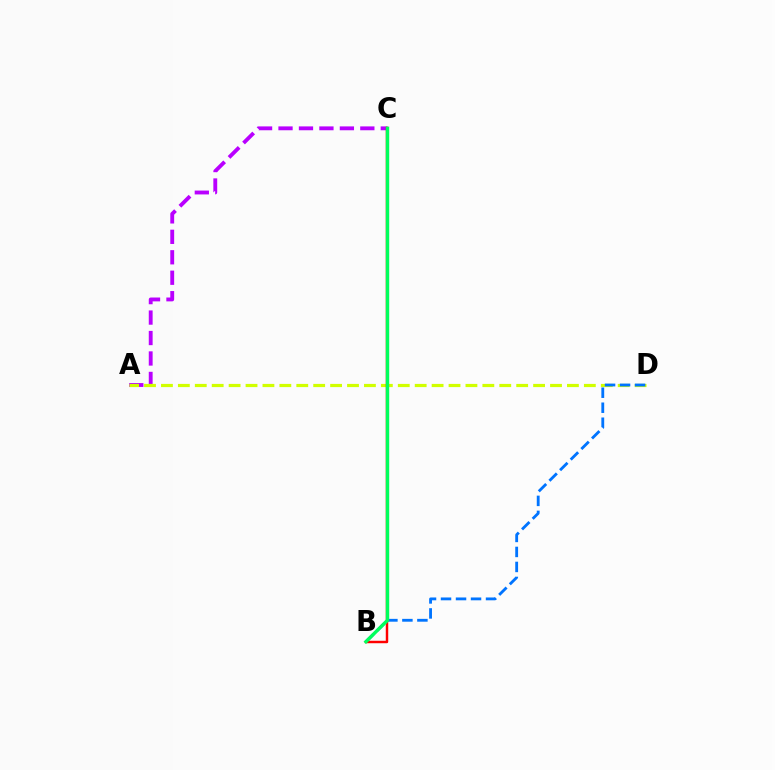{('A', 'C'): [{'color': '#b900ff', 'line_style': 'dashed', 'thickness': 2.78}], ('A', 'D'): [{'color': '#d1ff00', 'line_style': 'dashed', 'thickness': 2.3}], ('B', 'D'): [{'color': '#0074ff', 'line_style': 'dashed', 'thickness': 2.04}], ('B', 'C'): [{'color': '#ff0000', 'line_style': 'solid', 'thickness': 1.76}, {'color': '#00ff5c', 'line_style': 'solid', 'thickness': 2.45}]}